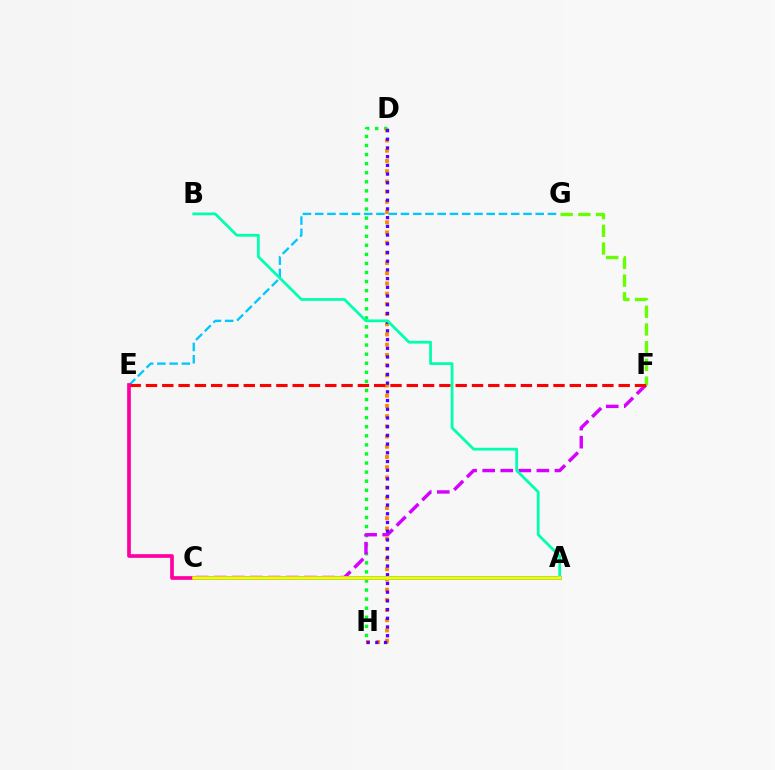{('D', 'H'): [{'color': '#00ff27', 'line_style': 'dotted', 'thickness': 2.46}, {'color': '#ff8800', 'line_style': 'dotted', 'thickness': 2.77}, {'color': '#4f00ff', 'line_style': 'dotted', 'thickness': 2.37}], ('A', 'C'): [{'color': '#003fff', 'line_style': 'solid', 'thickness': 2.56}, {'color': '#eeff00', 'line_style': 'solid', 'thickness': 2.52}], ('E', 'G'): [{'color': '#00c7ff', 'line_style': 'dashed', 'thickness': 1.66}], ('C', 'F'): [{'color': '#d600ff', 'line_style': 'dashed', 'thickness': 2.45}], ('F', 'G'): [{'color': '#66ff00', 'line_style': 'dashed', 'thickness': 2.41}], ('E', 'F'): [{'color': '#ff0000', 'line_style': 'dashed', 'thickness': 2.21}], ('C', 'E'): [{'color': '#ff00a0', 'line_style': 'solid', 'thickness': 2.66}], ('A', 'B'): [{'color': '#00ffaf', 'line_style': 'solid', 'thickness': 2.0}]}